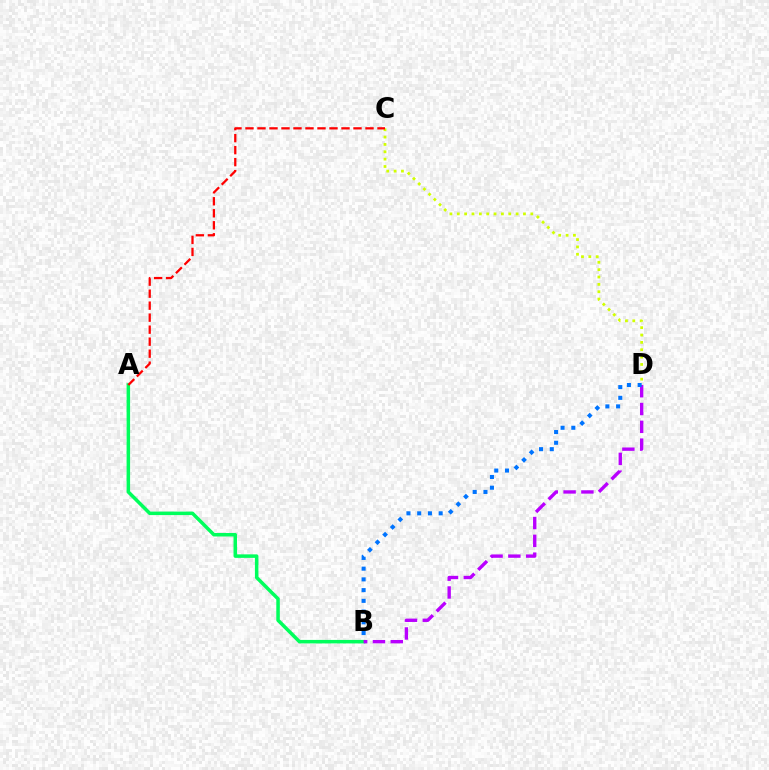{('C', 'D'): [{'color': '#d1ff00', 'line_style': 'dotted', 'thickness': 2.0}], ('A', 'B'): [{'color': '#00ff5c', 'line_style': 'solid', 'thickness': 2.52}], ('B', 'D'): [{'color': '#b900ff', 'line_style': 'dashed', 'thickness': 2.42}, {'color': '#0074ff', 'line_style': 'dotted', 'thickness': 2.92}], ('A', 'C'): [{'color': '#ff0000', 'line_style': 'dashed', 'thickness': 1.63}]}